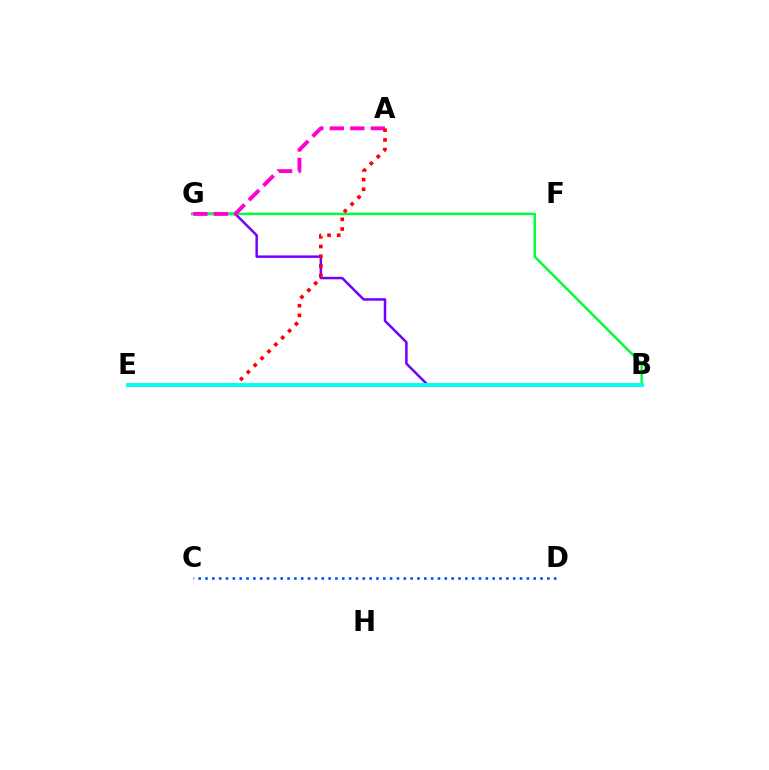{('B', 'G'): [{'color': '#7200ff', 'line_style': 'solid', 'thickness': 1.8}, {'color': '#00ff39', 'line_style': 'solid', 'thickness': 1.77}], ('C', 'D'): [{'color': '#004bff', 'line_style': 'dotted', 'thickness': 1.86}], ('B', 'E'): [{'color': '#84ff00', 'line_style': 'solid', 'thickness': 1.96}, {'color': '#ffbd00', 'line_style': 'solid', 'thickness': 2.0}, {'color': '#00fff6', 'line_style': 'solid', 'thickness': 2.82}], ('A', 'G'): [{'color': '#ff00cf', 'line_style': 'dashed', 'thickness': 2.78}], ('A', 'E'): [{'color': '#ff0000', 'line_style': 'dotted', 'thickness': 2.64}]}